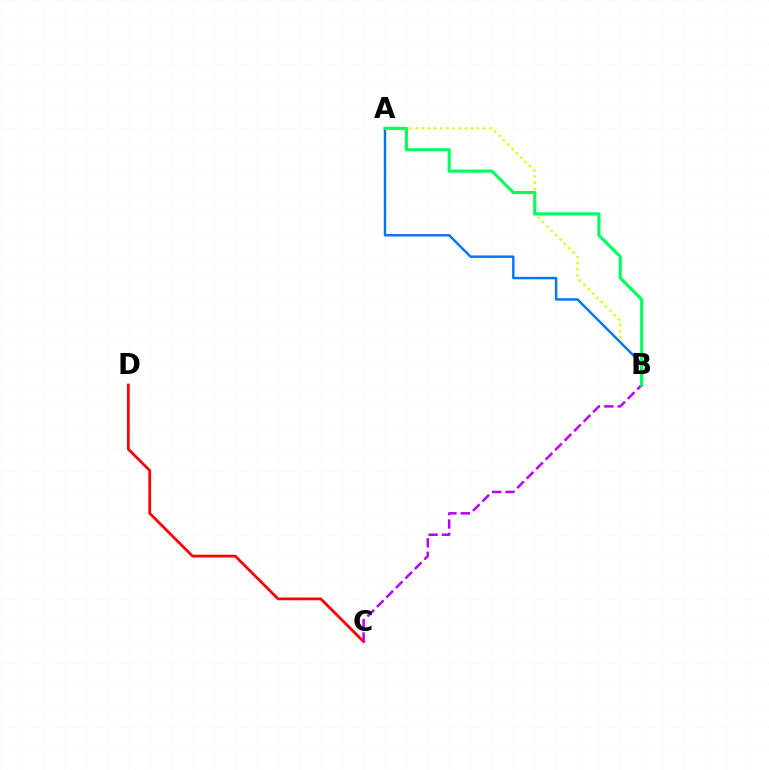{('A', 'B'): [{'color': '#d1ff00', 'line_style': 'dotted', 'thickness': 1.67}, {'color': '#0074ff', 'line_style': 'solid', 'thickness': 1.76}, {'color': '#00ff5c', 'line_style': 'solid', 'thickness': 2.23}], ('C', 'D'): [{'color': '#ff0000', 'line_style': 'solid', 'thickness': 1.99}], ('B', 'C'): [{'color': '#b900ff', 'line_style': 'dashed', 'thickness': 1.82}]}